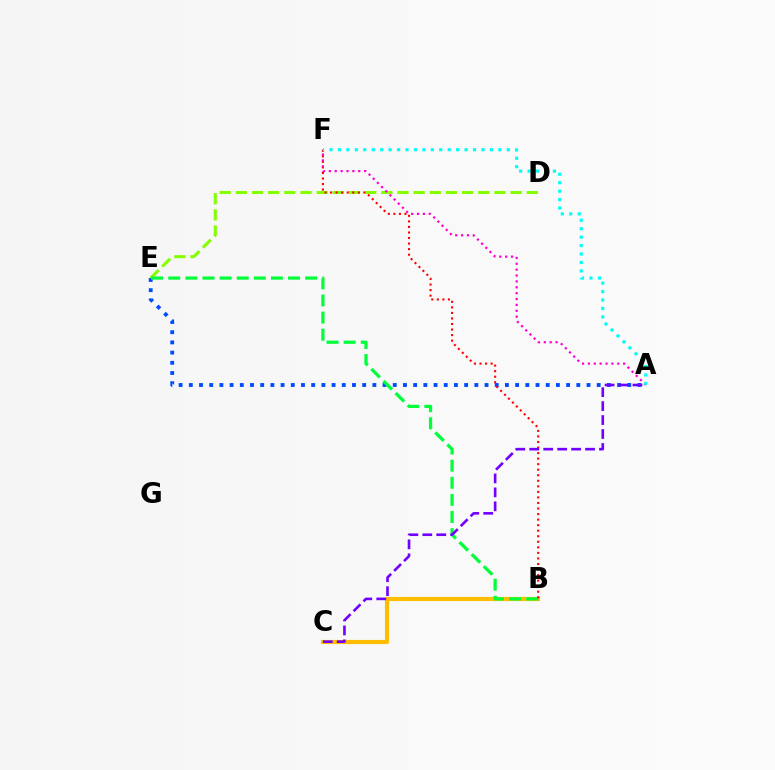{('A', 'E'): [{'color': '#004bff', 'line_style': 'dotted', 'thickness': 2.77}], ('B', 'C'): [{'color': '#ffbd00', 'line_style': 'solid', 'thickness': 2.98}], ('D', 'E'): [{'color': '#84ff00', 'line_style': 'dashed', 'thickness': 2.2}], ('B', 'E'): [{'color': '#00ff39', 'line_style': 'dashed', 'thickness': 2.32}], ('B', 'F'): [{'color': '#ff0000', 'line_style': 'dotted', 'thickness': 1.51}], ('A', 'F'): [{'color': '#ff00cf', 'line_style': 'dotted', 'thickness': 1.6}, {'color': '#00fff6', 'line_style': 'dotted', 'thickness': 2.29}], ('A', 'C'): [{'color': '#7200ff', 'line_style': 'dashed', 'thickness': 1.89}]}